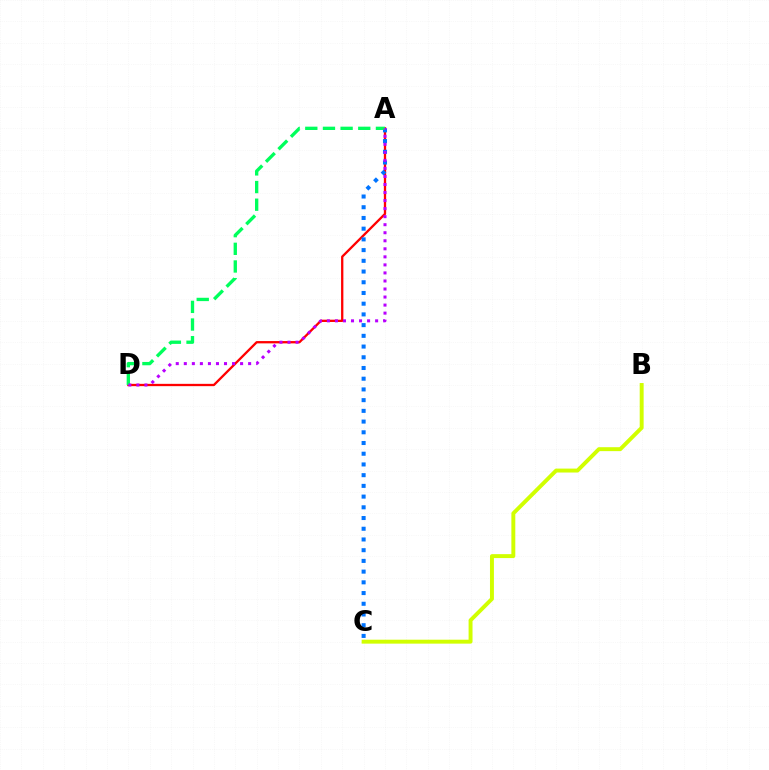{('B', 'C'): [{'color': '#d1ff00', 'line_style': 'solid', 'thickness': 2.83}], ('A', 'D'): [{'color': '#ff0000', 'line_style': 'solid', 'thickness': 1.66}, {'color': '#00ff5c', 'line_style': 'dashed', 'thickness': 2.4}, {'color': '#b900ff', 'line_style': 'dotted', 'thickness': 2.18}], ('A', 'C'): [{'color': '#0074ff', 'line_style': 'dotted', 'thickness': 2.91}]}